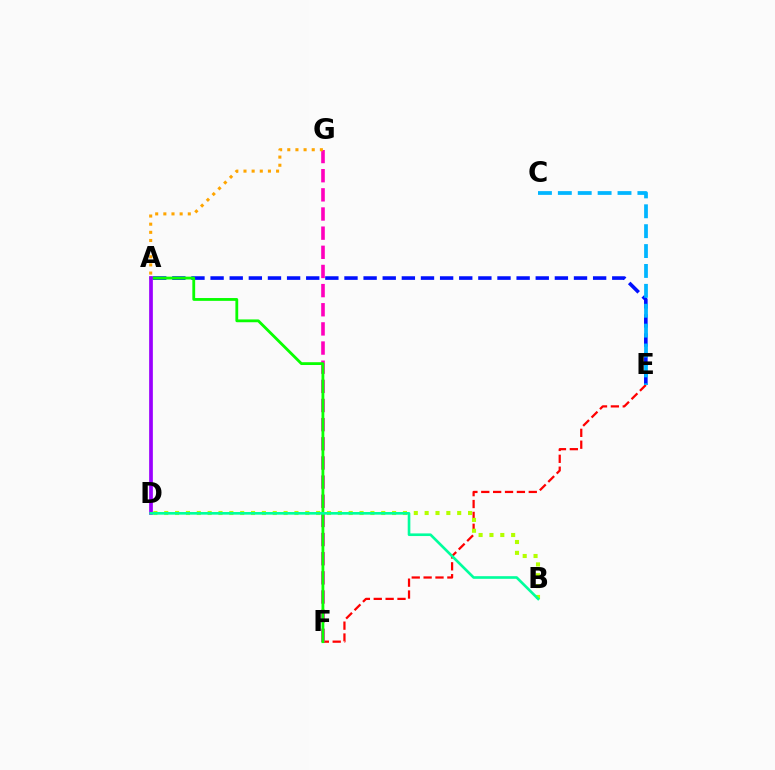{('E', 'F'): [{'color': '#ff0000', 'line_style': 'dashed', 'thickness': 1.61}], ('F', 'G'): [{'color': '#ff00bd', 'line_style': 'dashed', 'thickness': 2.6}], ('A', 'E'): [{'color': '#0010ff', 'line_style': 'dashed', 'thickness': 2.6}], ('C', 'E'): [{'color': '#00b5ff', 'line_style': 'dashed', 'thickness': 2.7}], ('A', 'G'): [{'color': '#ffa500', 'line_style': 'dotted', 'thickness': 2.21}], ('A', 'F'): [{'color': '#08ff00', 'line_style': 'solid', 'thickness': 2.02}], ('B', 'D'): [{'color': '#b3ff00', 'line_style': 'dotted', 'thickness': 2.95}, {'color': '#00ff9d', 'line_style': 'solid', 'thickness': 1.9}], ('A', 'D'): [{'color': '#9b00ff', 'line_style': 'solid', 'thickness': 2.68}]}